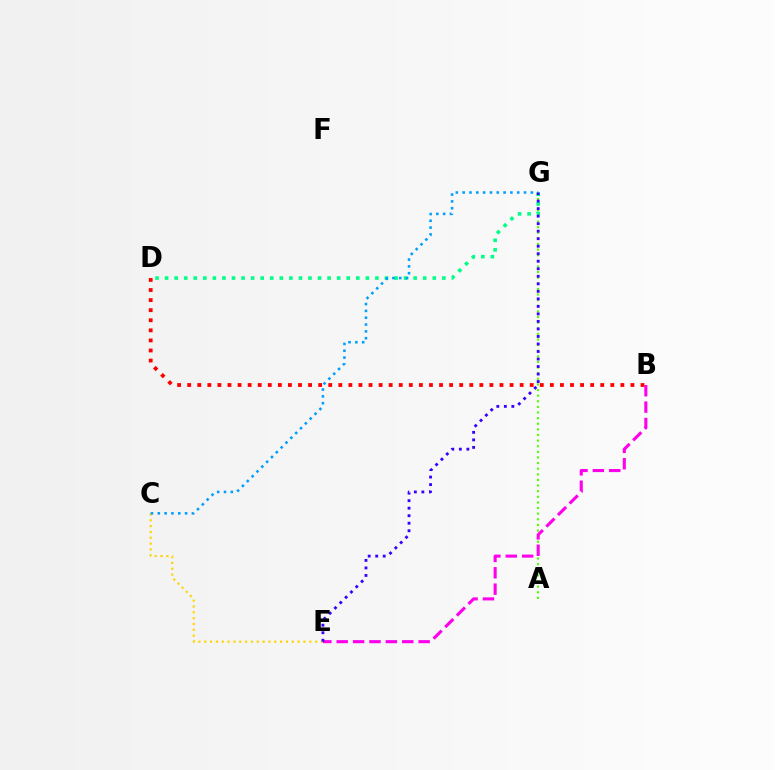{('C', 'E'): [{'color': '#ffd500', 'line_style': 'dotted', 'thickness': 1.59}], ('A', 'G'): [{'color': '#4fff00', 'line_style': 'dotted', 'thickness': 1.53}], ('D', 'G'): [{'color': '#00ff86', 'line_style': 'dotted', 'thickness': 2.6}], ('C', 'G'): [{'color': '#009eff', 'line_style': 'dotted', 'thickness': 1.85}], ('B', 'D'): [{'color': '#ff0000', 'line_style': 'dotted', 'thickness': 2.74}], ('B', 'E'): [{'color': '#ff00ed', 'line_style': 'dashed', 'thickness': 2.23}], ('E', 'G'): [{'color': '#3700ff', 'line_style': 'dotted', 'thickness': 2.04}]}